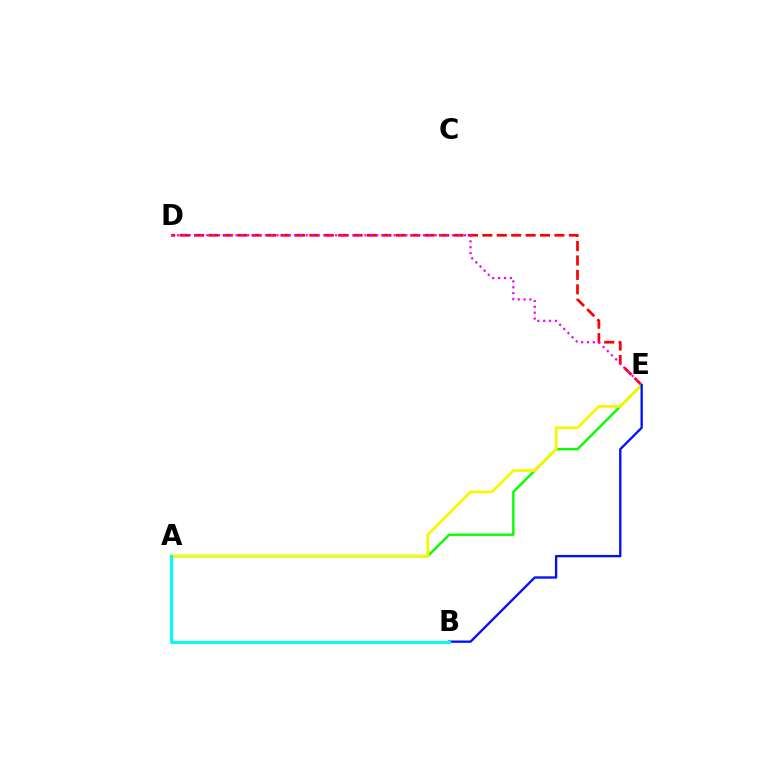{('D', 'E'): [{'color': '#ff0000', 'line_style': 'dashed', 'thickness': 1.96}, {'color': '#ee00ff', 'line_style': 'dotted', 'thickness': 1.59}], ('A', 'E'): [{'color': '#08ff00', 'line_style': 'solid', 'thickness': 1.74}, {'color': '#fcf500', 'line_style': 'solid', 'thickness': 1.98}], ('B', 'E'): [{'color': '#0010ff', 'line_style': 'solid', 'thickness': 1.67}], ('A', 'B'): [{'color': '#00fff6', 'line_style': 'solid', 'thickness': 2.16}]}